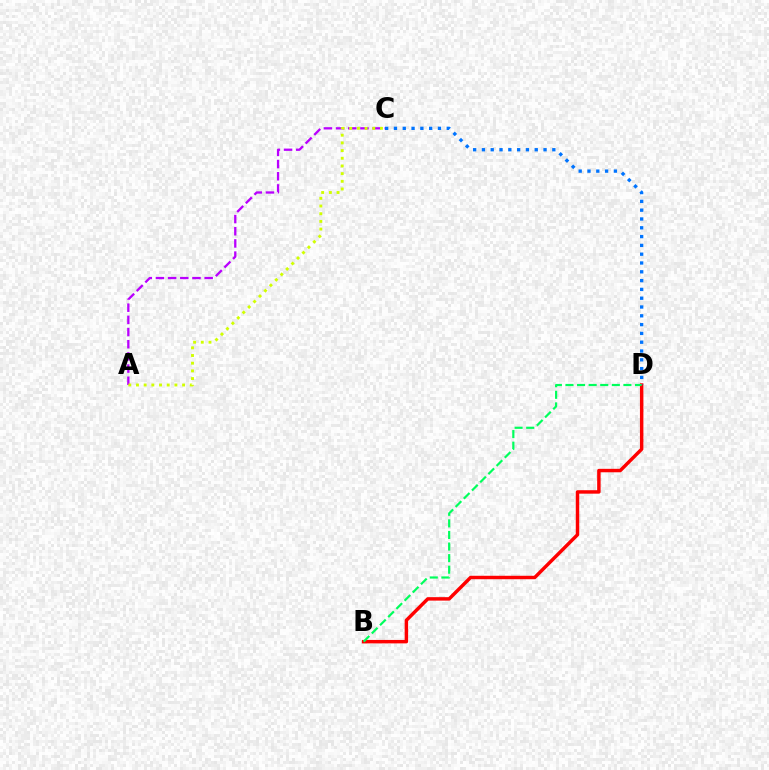{('B', 'D'): [{'color': '#ff0000', 'line_style': 'solid', 'thickness': 2.48}, {'color': '#00ff5c', 'line_style': 'dashed', 'thickness': 1.57}], ('A', 'C'): [{'color': '#b900ff', 'line_style': 'dashed', 'thickness': 1.65}, {'color': '#d1ff00', 'line_style': 'dotted', 'thickness': 2.09}], ('C', 'D'): [{'color': '#0074ff', 'line_style': 'dotted', 'thickness': 2.39}]}